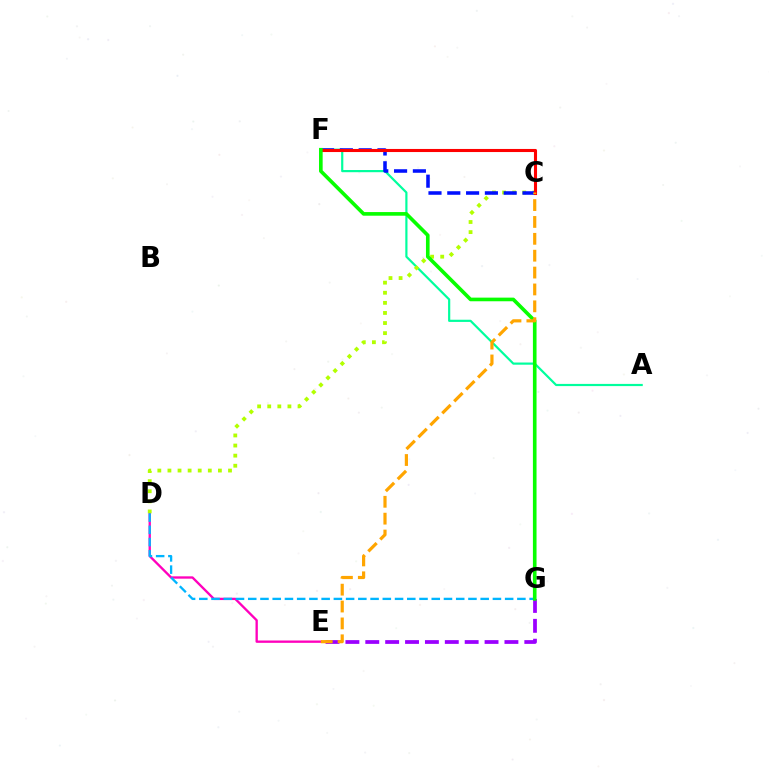{('A', 'F'): [{'color': '#00ff9d', 'line_style': 'solid', 'thickness': 1.57}], ('D', 'E'): [{'color': '#ff00bd', 'line_style': 'solid', 'thickness': 1.68}], ('C', 'D'): [{'color': '#b3ff00', 'line_style': 'dotted', 'thickness': 2.74}], ('E', 'G'): [{'color': '#9b00ff', 'line_style': 'dashed', 'thickness': 2.7}], ('C', 'F'): [{'color': '#0010ff', 'line_style': 'dashed', 'thickness': 2.55}, {'color': '#ff0000', 'line_style': 'solid', 'thickness': 2.22}], ('D', 'G'): [{'color': '#00b5ff', 'line_style': 'dashed', 'thickness': 1.66}], ('F', 'G'): [{'color': '#08ff00', 'line_style': 'solid', 'thickness': 2.62}], ('C', 'E'): [{'color': '#ffa500', 'line_style': 'dashed', 'thickness': 2.29}]}